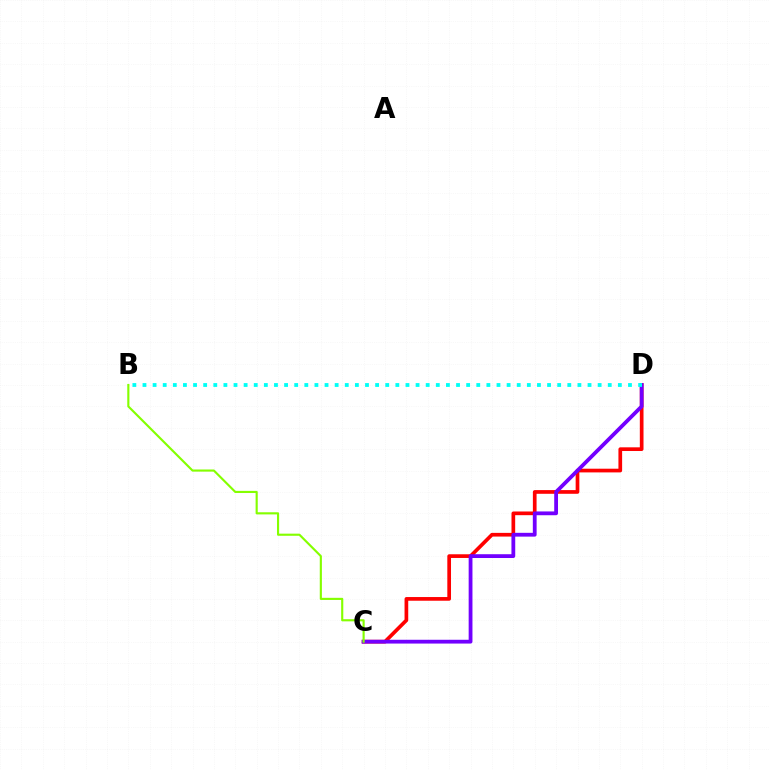{('C', 'D'): [{'color': '#ff0000', 'line_style': 'solid', 'thickness': 2.66}, {'color': '#7200ff', 'line_style': 'solid', 'thickness': 2.73}], ('B', 'D'): [{'color': '#00fff6', 'line_style': 'dotted', 'thickness': 2.75}], ('B', 'C'): [{'color': '#84ff00', 'line_style': 'solid', 'thickness': 1.54}]}